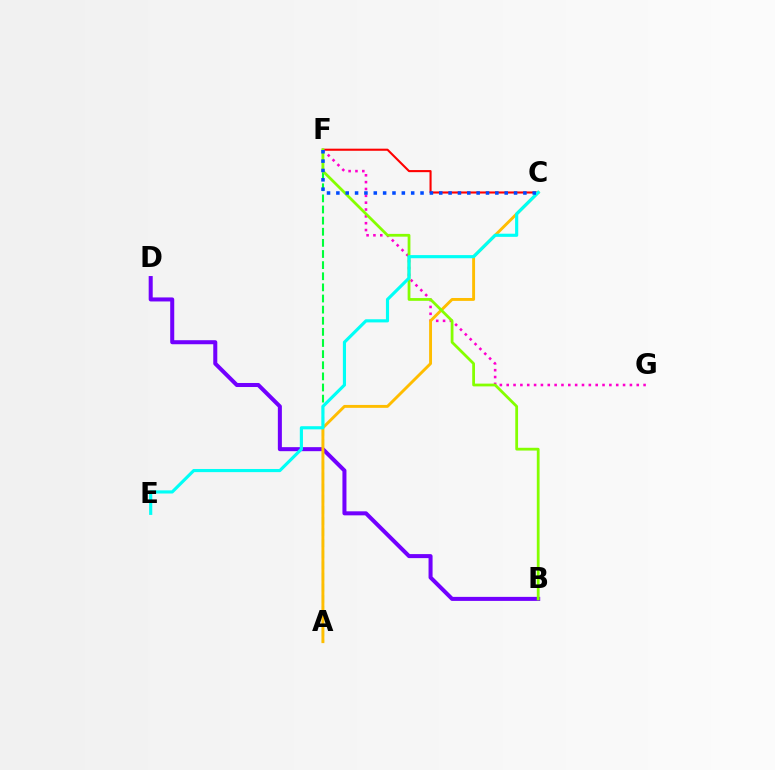{('B', 'D'): [{'color': '#7200ff', 'line_style': 'solid', 'thickness': 2.9}], ('A', 'F'): [{'color': '#00ff39', 'line_style': 'dashed', 'thickness': 1.51}], ('C', 'F'): [{'color': '#ff0000', 'line_style': 'solid', 'thickness': 1.51}, {'color': '#004bff', 'line_style': 'dotted', 'thickness': 2.54}], ('F', 'G'): [{'color': '#ff00cf', 'line_style': 'dotted', 'thickness': 1.86}], ('A', 'C'): [{'color': '#ffbd00', 'line_style': 'solid', 'thickness': 2.09}], ('B', 'F'): [{'color': '#84ff00', 'line_style': 'solid', 'thickness': 2.0}], ('C', 'E'): [{'color': '#00fff6', 'line_style': 'solid', 'thickness': 2.26}]}